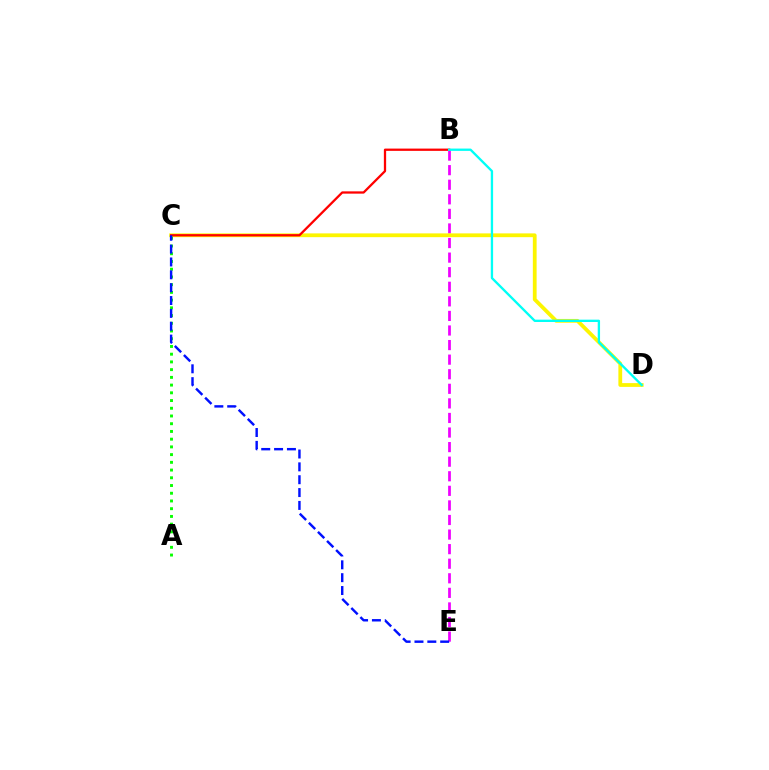{('B', 'E'): [{'color': '#ee00ff', 'line_style': 'dashed', 'thickness': 1.98}], ('C', 'D'): [{'color': '#fcf500', 'line_style': 'solid', 'thickness': 2.72}], ('B', 'C'): [{'color': '#ff0000', 'line_style': 'solid', 'thickness': 1.64}], ('B', 'D'): [{'color': '#00fff6', 'line_style': 'solid', 'thickness': 1.68}], ('A', 'C'): [{'color': '#08ff00', 'line_style': 'dotted', 'thickness': 2.1}], ('C', 'E'): [{'color': '#0010ff', 'line_style': 'dashed', 'thickness': 1.75}]}